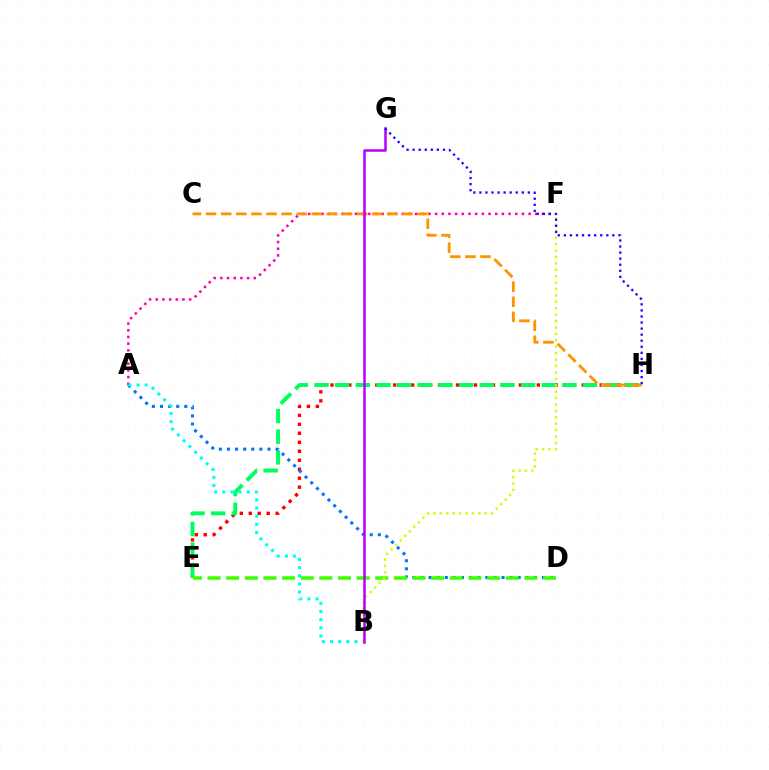{('A', 'F'): [{'color': '#ff00ac', 'line_style': 'dotted', 'thickness': 1.81}], ('E', 'H'): [{'color': '#ff0000', 'line_style': 'dotted', 'thickness': 2.44}, {'color': '#00ff5c', 'line_style': 'dashed', 'thickness': 2.81}], ('C', 'H'): [{'color': '#ff9400', 'line_style': 'dashed', 'thickness': 2.05}], ('A', 'D'): [{'color': '#0074ff', 'line_style': 'dotted', 'thickness': 2.2}], ('A', 'B'): [{'color': '#00fff6', 'line_style': 'dotted', 'thickness': 2.22}], ('D', 'E'): [{'color': '#3dff00', 'line_style': 'dashed', 'thickness': 2.53}], ('B', 'F'): [{'color': '#d1ff00', 'line_style': 'dotted', 'thickness': 1.74}], ('B', 'G'): [{'color': '#b900ff', 'line_style': 'solid', 'thickness': 1.82}], ('G', 'H'): [{'color': '#2500ff', 'line_style': 'dotted', 'thickness': 1.65}]}